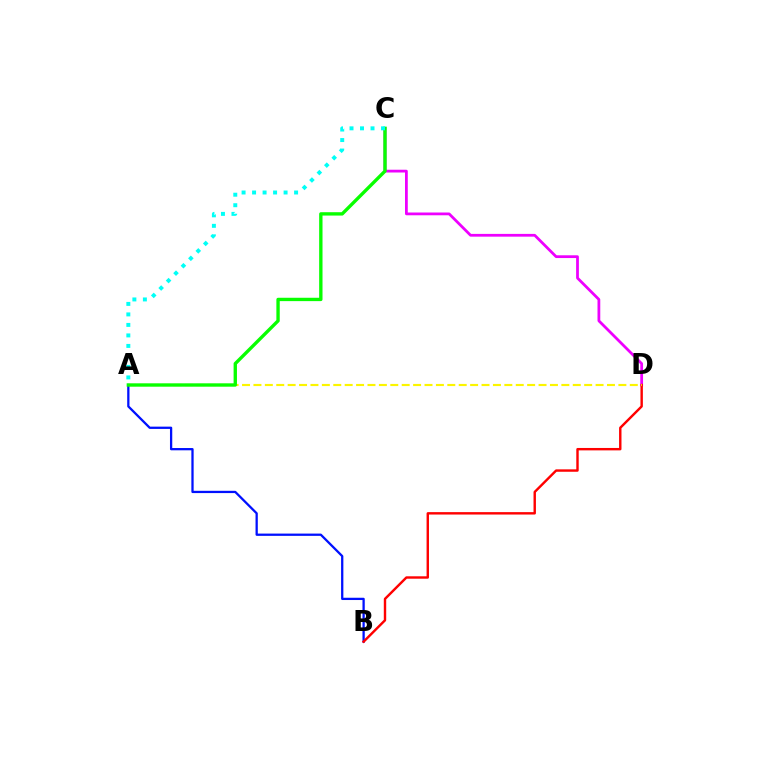{('A', 'B'): [{'color': '#0010ff', 'line_style': 'solid', 'thickness': 1.64}], ('C', 'D'): [{'color': '#ee00ff', 'line_style': 'solid', 'thickness': 1.99}], ('B', 'D'): [{'color': '#ff0000', 'line_style': 'solid', 'thickness': 1.74}], ('A', 'D'): [{'color': '#fcf500', 'line_style': 'dashed', 'thickness': 1.55}], ('A', 'C'): [{'color': '#08ff00', 'line_style': 'solid', 'thickness': 2.42}, {'color': '#00fff6', 'line_style': 'dotted', 'thickness': 2.85}]}